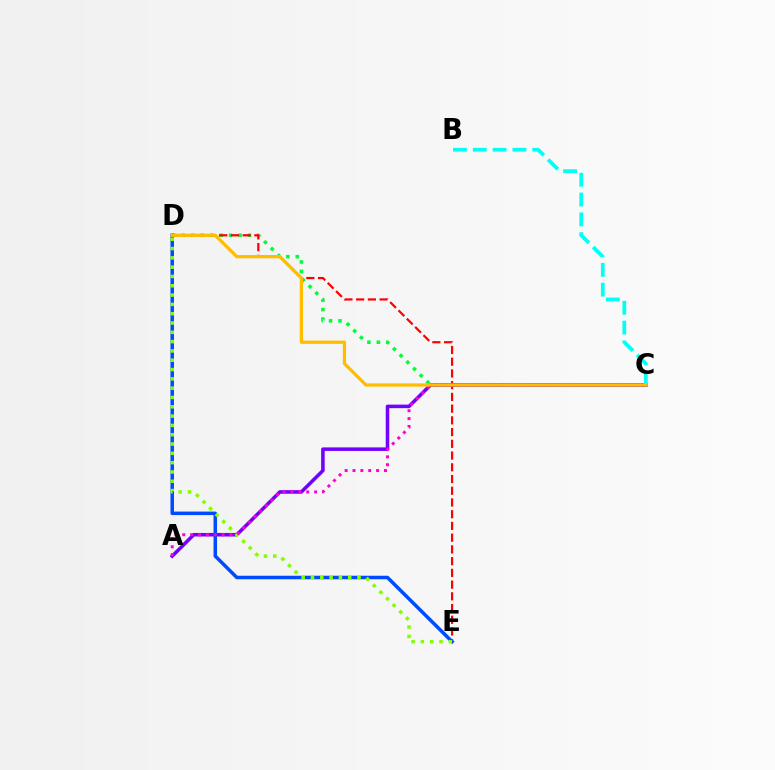{('C', 'D'): [{'color': '#00ff39', 'line_style': 'dotted', 'thickness': 2.56}, {'color': '#ffbd00', 'line_style': 'solid', 'thickness': 2.34}], ('D', 'E'): [{'color': '#ff0000', 'line_style': 'dashed', 'thickness': 1.59}, {'color': '#004bff', 'line_style': 'solid', 'thickness': 2.53}, {'color': '#84ff00', 'line_style': 'dotted', 'thickness': 2.53}], ('A', 'C'): [{'color': '#7200ff', 'line_style': 'solid', 'thickness': 2.55}, {'color': '#ff00cf', 'line_style': 'dotted', 'thickness': 2.14}], ('B', 'C'): [{'color': '#00fff6', 'line_style': 'dashed', 'thickness': 2.69}]}